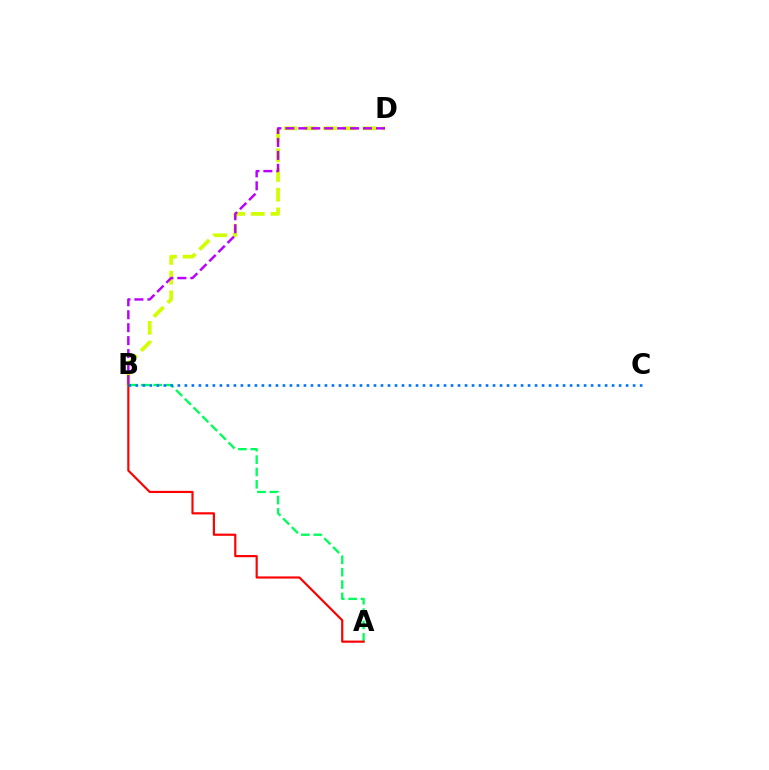{('B', 'D'): [{'color': '#d1ff00', 'line_style': 'dashed', 'thickness': 2.68}, {'color': '#b900ff', 'line_style': 'dashed', 'thickness': 1.76}], ('A', 'B'): [{'color': '#00ff5c', 'line_style': 'dashed', 'thickness': 1.68}, {'color': '#ff0000', 'line_style': 'solid', 'thickness': 1.56}], ('B', 'C'): [{'color': '#0074ff', 'line_style': 'dotted', 'thickness': 1.9}]}